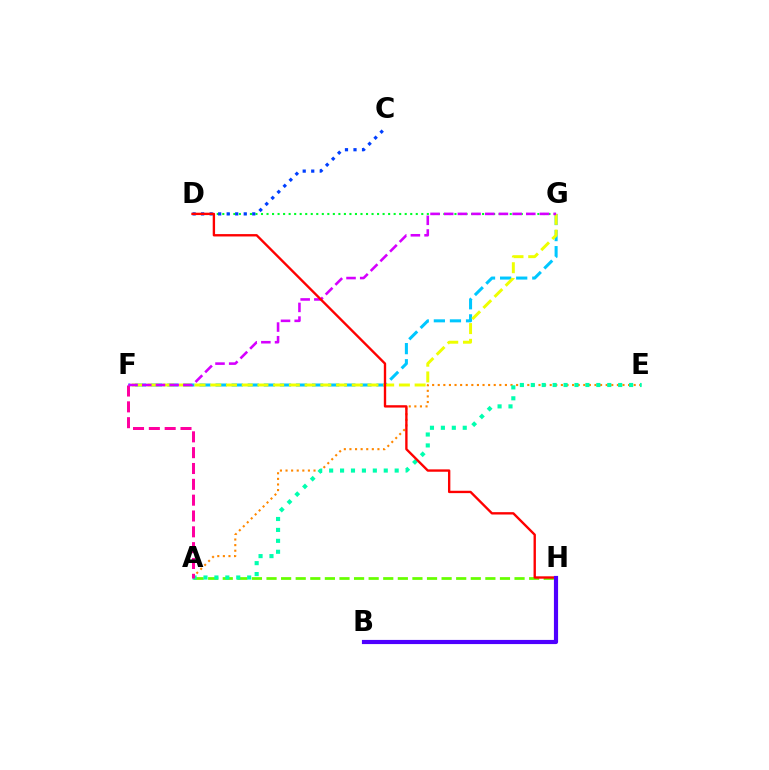{('D', 'G'): [{'color': '#00ff27', 'line_style': 'dotted', 'thickness': 1.5}], ('A', 'H'): [{'color': '#66ff00', 'line_style': 'dashed', 'thickness': 1.98}], ('A', 'E'): [{'color': '#ff8800', 'line_style': 'dotted', 'thickness': 1.52}, {'color': '#00ffaf', 'line_style': 'dotted', 'thickness': 2.97}], ('C', 'D'): [{'color': '#003fff', 'line_style': 'dotted', 'thickness': 2.32}], ('F', 'G'): [{'color': '#00c7ff', 'line_style': 'dashed', 'thickness': 2.19}, {'color': '#eeff00', 'line_style': 'dashed', 'thickness': 2.14}, {'color': '#d600ff', 'line_style': 'dashed', 'thickness': 1.86}], ('A', 'F'): [{'color': '#ff00a0', 'line_style': 'dashed', 'thickness': 2.15}], ('D', 'H'): [{'color': '#ff0000', 'line_style': 'solid', 'thickness': 1.7}], ('B', 'H'): [{'color': '#4f00ff', 'line_style': 'solid', 'thickness': 3.0}]}